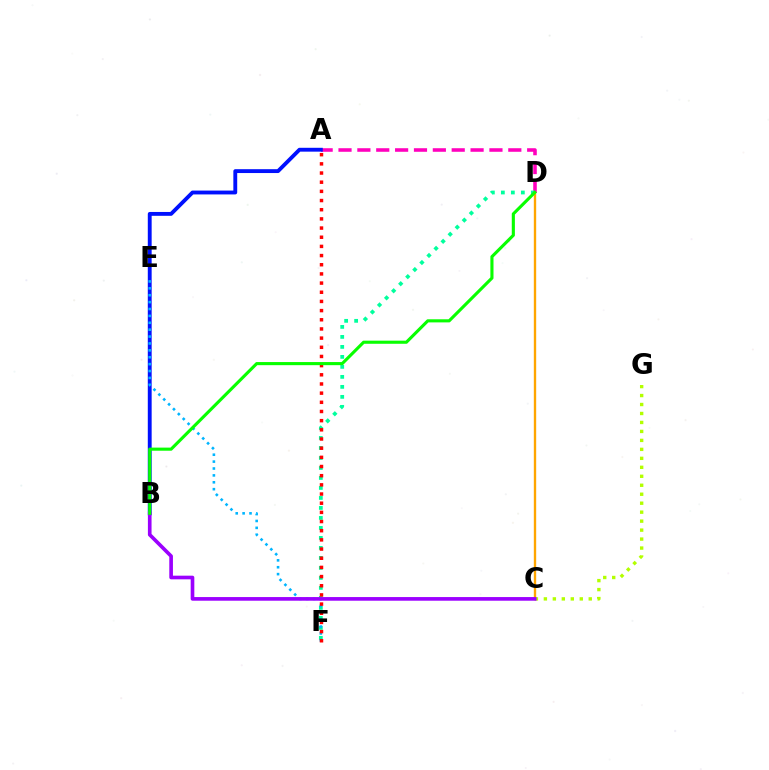{('A', 'D'): [{'color': '#ff00bd', 'line_style': 'dashed', 'thickness': 2.56}], ('D', 'F'): [{'color': '#00ff9d', 'line_style': 'dotted', 'thickness': 2.72}], ('C', 'D'): [{'color': '#ffa500', 'line_style': 'solid', 'thickness': 1.7}], ('A', 'B'): [{'color': '#0010ff', 'line_style': 'solid', 'thickness': 2.78}], ('E', 'F'): [{'color': '#00b5ff', 'line_style': 'dotted', 'thickness': 1.87}], ('C', 'G'): [{'color': '#b3ff00', 'line_style': 'dotted', 'thickness': 2.44}], ('A', 'F'): [{'color': '#ff0000', 'line_style': 'dotted', 'thickness': 2.49}], ('B', 'C'): [{'color': '#9b00ff', 'line_style': 'solid', 'thickness': 2.63}], ('B', 'D'): [{'color': '#08ff00', 'line_style': 'solid', 'thickness': 2.24}]}